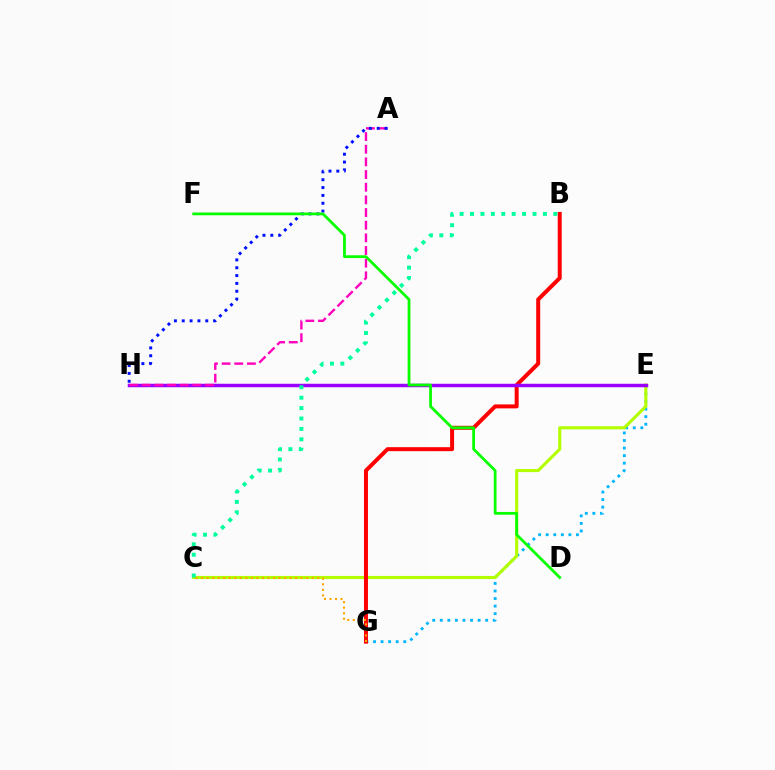{('E', 'G'): [{'color': '#00b5ff', 'line_style': 'dotted', 'thickness': 2.05}], ('C', 'E'): [{'color': '#b3ff00', 'line_style': 'solid', 'thickness': 2.24}], ('B', 'G'): [{'color': '#ff0000', 'line_style': 'solid', 'thickness': 2.87}], ('E', 'H'): [{'color': '#9b00ff', 'line_style': 'solid', 'thickness': 2.49}], ('A', 'H'): [{'color': '#ff00bd', 'line_style': 'dashed', 'thickness': 1.72}, {'color': '#0010ff', 'line_style': 'dotted', 'thickness': 2.13}], ('C', 'G'): [{'color': '#ffa500', 'line_style': 'dotted', 'thickness': 1.5}], ('D', 'F'): [{'color': '#08ff00', 'line_style': 'solid', 'thickness': 2.0}], ('B', 'C'): [{'color': '#00ff9d', 'line_style': 'dotted', 'thickness': 2.83}]}